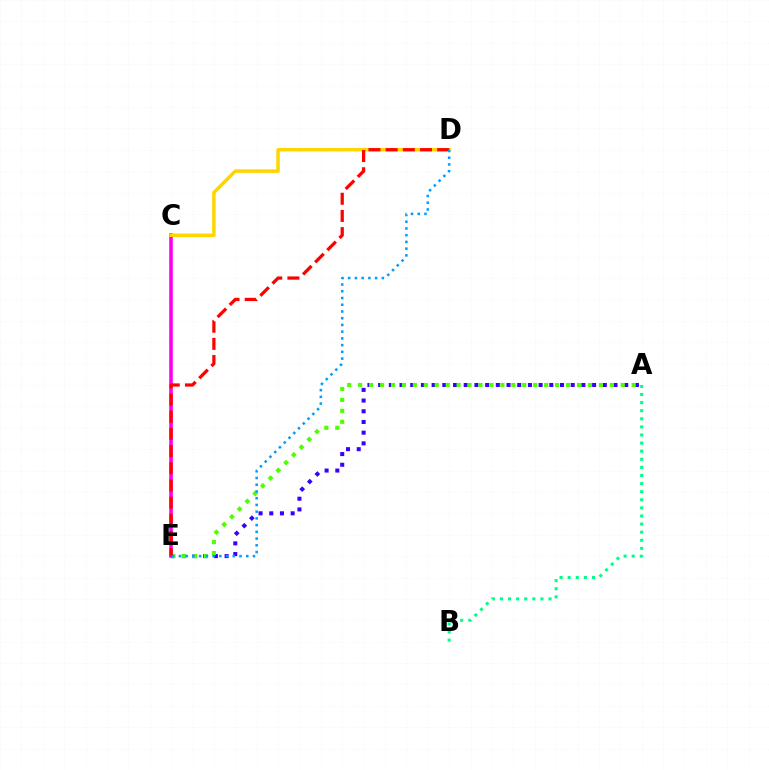{('A', 'E'): [{'color': '#3700ff', 'line_style': 'dotted', 'thickness': 2.91}, {'color': '#4fff00', 'line_style': 'dotted', 'thickness': 2.97}], ('C', 'E'): [{'color': '#ff00ed', 'line_style': 'solid', 'thickness': 2.58}], ('C', 'D'): [{'color': '#ffd500', 'line_style': 'solid', 'thickness': 2.5}], ('A', 'B'): [{'color': '#00ff86', 'line_style': 'dotted', 'thickness': 2.2}], ('D', 'E'): [{'color': '#ff0000', 'line_style': 'dashed', 'thickness': 2.33}, {'color': '#009eff', 'line_style': 'dotted', 'thickness': 1.83}]}